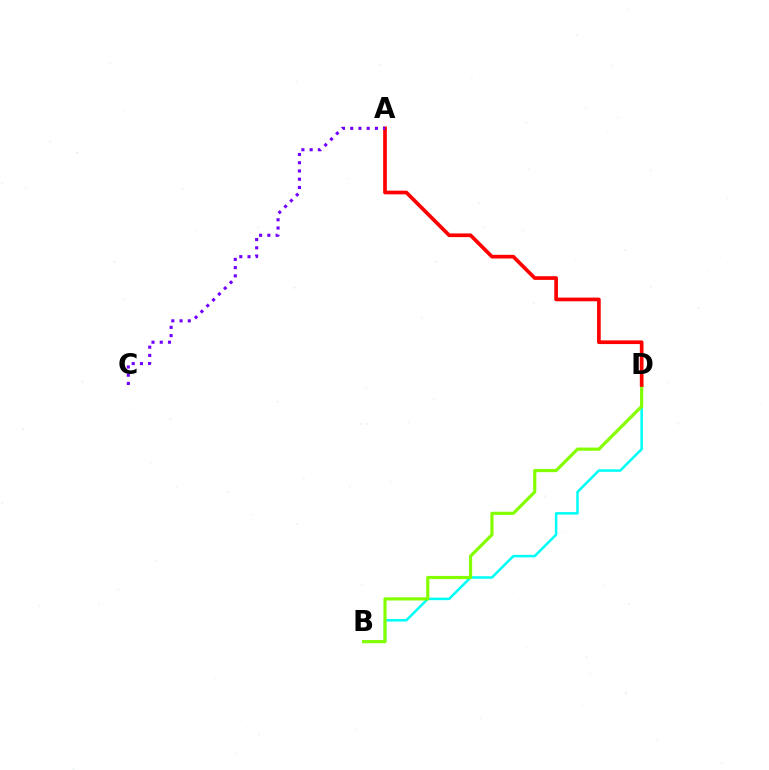{('B', 'D'): [{'color': '#00fff6', 'line_style': 'solid', 'thickness': 1.82}, {'color': '#84ff00', 'line_style': 'solid', 'thickness': 2.29}], ('A', 'D'): [{'color': '#ff0000', 'line_style': 'solid', 'thickness': 2.65}], ('A', 'C'): [{'color': '#7200ff', 'line_style': 'dotted', 'thickness': 2.24}]}